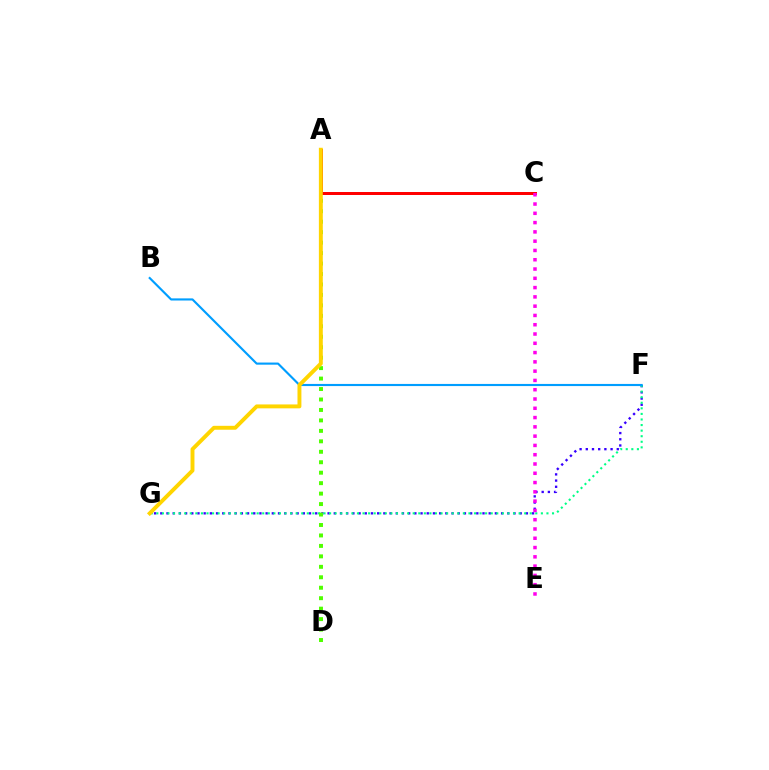{('F', 'G'): [{'color': '#3700ff', 'line_style': 'dotted', 'thickness': 1.68}, {'color': '#00ff86', 'line_style': 'dotted', 'thickness': 1.51}], ('A', 'D'): [{'color': '#4fff00', 'line_style': 'dotted', 'thickness': 2.84}], ('B', 'F'): [{'color': '#009eff', 'line_style': 'solid', 'thickness': 1.54}], ('A', 'C'): [{'color': '#ff0000', 'line_style': 'solid', 'thickness': 2.15}], ('A', 'G'): [{'color': '#ffd500', 'line_style': 'solid', 'thickness': 2.82}], ('C', 'E'): [{'color': '#ff00ed', 'line_style': 'dotted', 'thickness': 2.52}]}